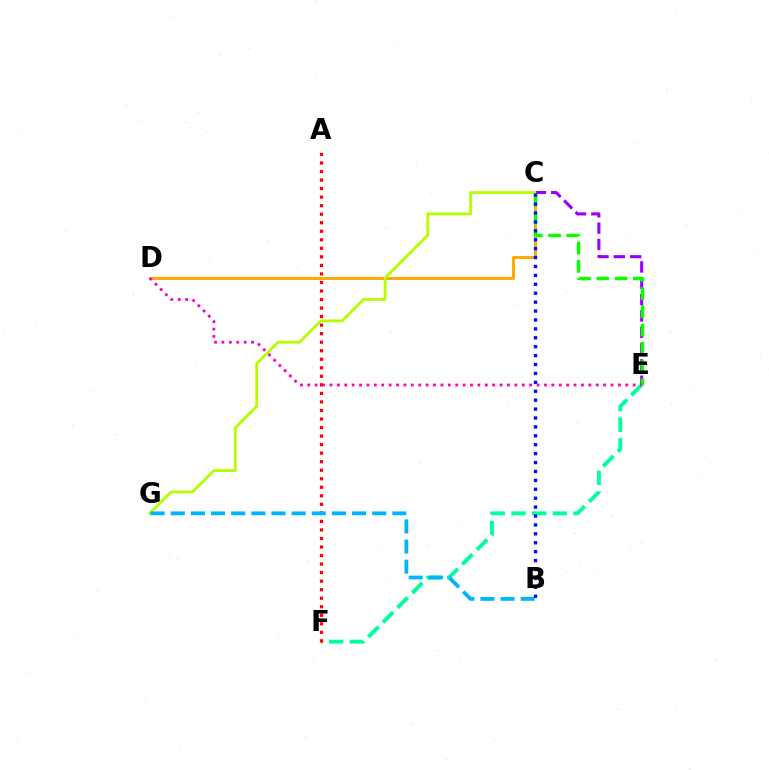{('E', 'F'): [{'color': '#00ff9d', 'line_style': 'dashed', 'thickness': 2.81}], ('C', 'D'): [{'color': '#ffa500', 'line_style': 'solid', 'thickness': 2.05}], ('C', 'E'): [{'color': '#9b00ff', 'line_style': 'dashed', 'thickness': 2.22}, {'color': '#08ff00', 'line_style': 'dashed', 'thickness': 2.48}], ('A', 'F'): [{'color': '#ff0000', 'line_style': 'dotted', 'thickness': 2.32}], ('C', 'G'): [{'color': '#b3ff00', 'line_style': 'solid', 'thickness': 2.01}], ('B', 'G'): [{'color': '#00b5ff', 'line_style': 'dashed', 'thickness': 2.74}], ('D', 'E'): [{'color': '#ff00bd', 'line_style': 'dotted', 'thickness': 2.01}], ('B', 'C'): [{'color': '#0010ff', 'line_style': 'dotted', 'thickness': 2.42}]}